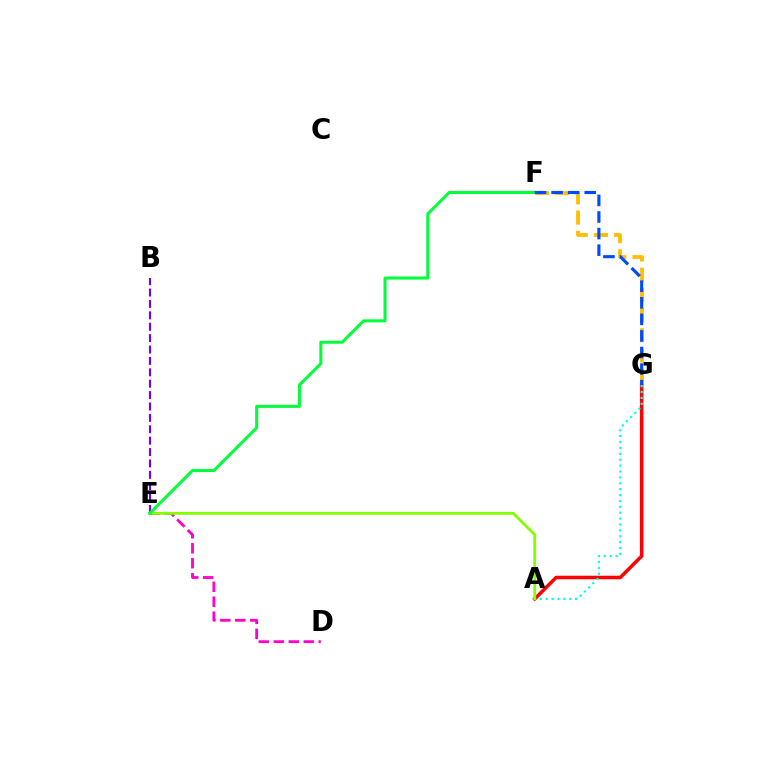{('D', 'E'): [{'color': '#ff00cf', 'line_style': 'dashed', 'thickness': 2.03}], ('F', 'G'): [{'color': '#ffbd00', 'line_style': 'dashed', 'thickness': 2.74}, {'color': '#004bff', 'line_style': 'dashed', 'thickness': 2.25}], ('A', 'G'): [{'color': '#ff0000', 'line_style': 'solid', 'thickness': 2.54}, {'color': '#00fff6', 'line_style': 'dotted', 'thickness': 1.6}], ('B', 'E'): [{'color': '#7200ff', 'line_style': 'dashed', 'thickness': 1.55}], ('A', 'E'): [{'color': '#84ff00', 'line_style': 'solid', 'thickness': 2.01}], ('E', 'F'): [{'color': '#00ff39', 'line_style': 'solid', 'thickness': 2.17}]}